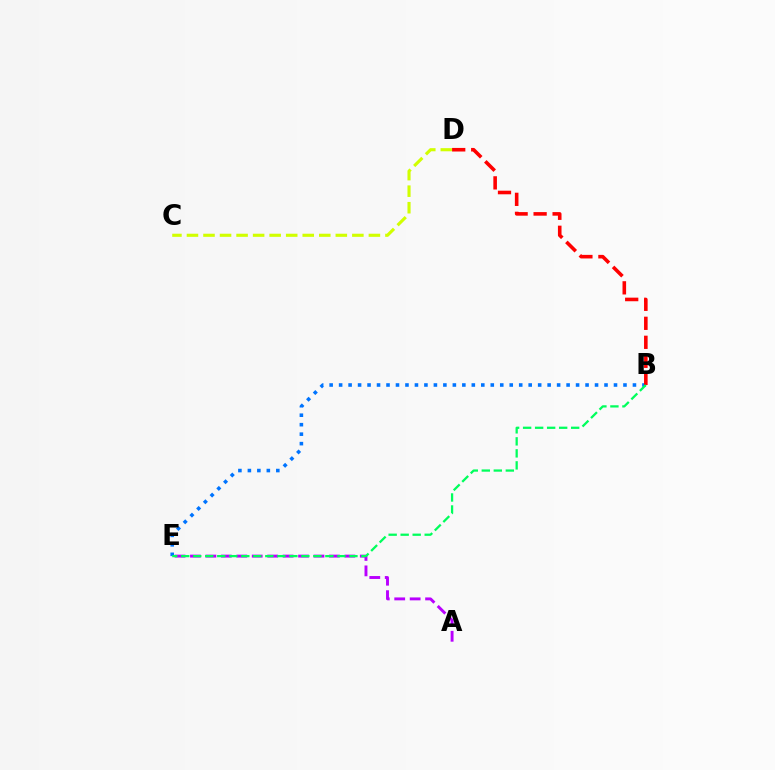{('A', 'E'): [{'color': '#b900ff', 'line_style': 'dashed', 'thickness': 2.1}], ('C', 'D'): [{'color': '#d1ff00', 'line_style': 'dashed', 'thickness': 2.25}], ('B', 'E'): [{'color': '#0074ff', 'line_style': 'dotted', 'thickness': 2.58}, {'color': '#00ff5c', 'line_style': 'dashed', 'thickness': 1.63}], ('B', 'D'): [{'color': '#ff0000', 'line_style': 'dashed', 'thickness': 2.58}]}